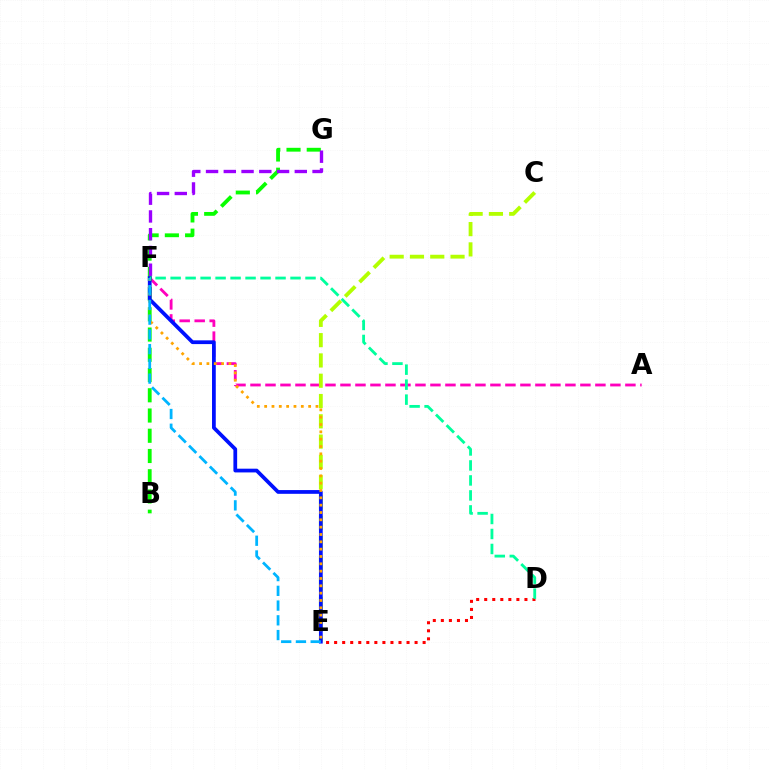{('A', 'F'): [{'color': '#ff00bd', 'line_style': 'dashed', 'thickness': 2.04}], ('D', 'E'): [{'color': '#ff0000', 'line_style': 'dotted', 'thickness': 2.19}], ('B', 'G'): [{'color': '#08ff00', 'line_style': 'dashed', 'thickness': 2.75}], ('C', 'E'): [{'color': '#b3ff00', 'line_style': 'dashed', 'thickness': 2.76}], ('E', 'F'): [{'color': '#0010ff', 'line_style': 'solid', 'thickness': 2.7}, {'color': '#ffa500', 'line_style': 'dotted', 'thickness': 1.99}, {'color': '#00b5ff', 'line_style': 'dashed', 'thickness': 2.0}], ('F', 'G'): [{'color': '#9b00ff', 'line_style': 'dashed', 'thickness': 2.41}], ('D', 'F'): [{'color': '#00ff9d', 'line_style': 'dashed', 'thickness': 2.04}]}